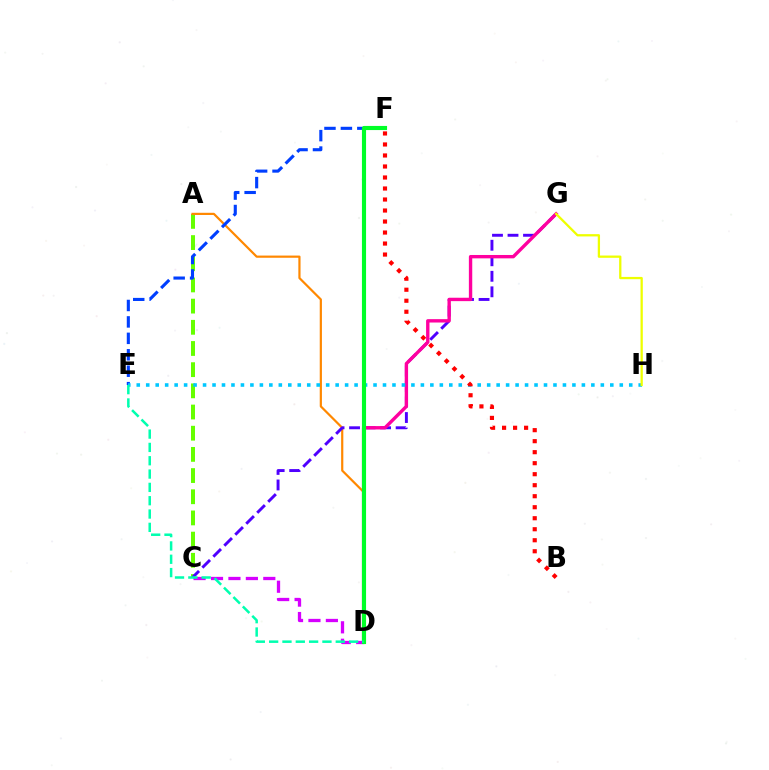{('A', 'C'): [{'color': '#66ff00', 'line_style': 'dashed', 'thickness': 2.88}], ('A', 'D'): [{'color': '#ff8800', 'line_style': 'solid', 'thickness': 1.58}], ('C', 'G'): [{'color': '#4f00ff', 'line_style': 'dashed', 'thickness': 2.11}], ('E', 'F'): [{'color': '#003fff', 'line_style': 'dashed', 'thickness': 2.23}], ('C', 'D'): [{'color': '#d600ff', 'line_style': 'dashed', 'thickness': 2.37}], ('D', 'G'): [{'color': '#ff00a0', 'line_style': 'solid', 'thickness': 2.43}], ('E', 'H'): [{'color': '#00c7ff', 'line_style': 'dotted', 'thickness': 2.57}], ('B', 'F'): [{'color': '#ff0000', 'line_style': 'dotted', 'thickness': 2.99}], ('D', 'F'): [{'color': '#00ff27', 'line_style': 'solid', 'thickness': 2.97}], ('D', 'E'): [{'color': '#00ffaf', 'line_style': 'dashed', 'thickness': 1.81}], ('G', 'H'): [{'color': '#eeff00', 'line_style': 'solid', 'thickness': 1.64}]}